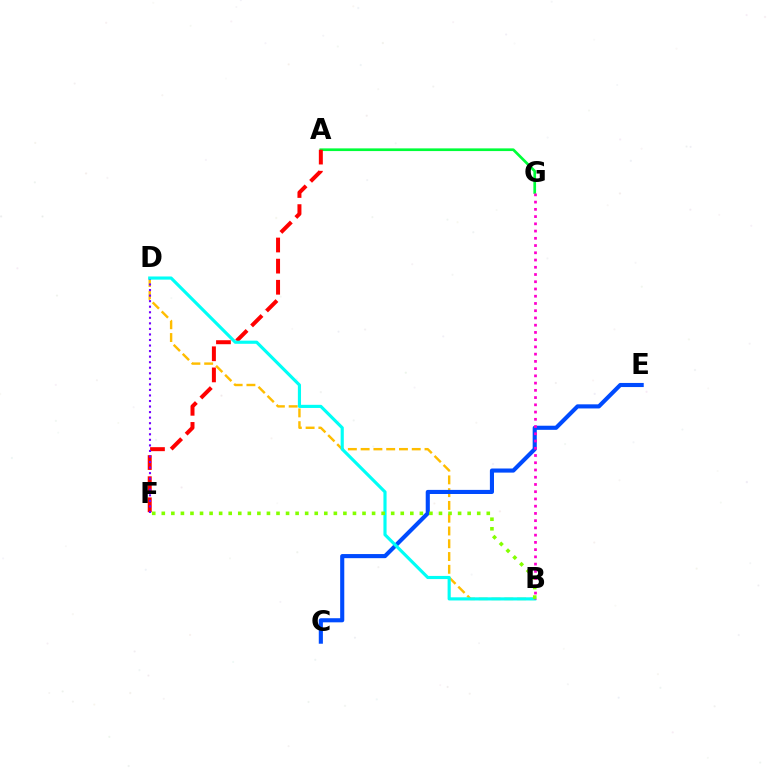{('B', 'D'): [{'color': '#ffbd00', 'line_style': 'dashed', 'thickness': 1.74}, {'color': '#00fff6', 'line_style': 'solid', 'thickness': 2.27}], ('A', 'G'): [{'color': '#00ff39', 'line_style': 'solid', 'thickness': 1.94}], ('A', 'F'): [{'color': '#ff0000', 'line_style': 'dashed', 'thickness': 2.87}], ('D', 'F'): [{'color': '#7200ff', 'line_style': 'dotted', 'thickness': 1.51}], ('C', 'E'): [{'color': '#004bff', 'line_style': 'solid', 'thickness': 2.96}], ('B', 'F'): [{'color': '#84ff00', 'line_style': 'dotted', 'thickness': 2.6}], ('B', 'G'): [{'color': '#ff00cf', 'line_style': 'dotted', 'thickness': 1.97}]}